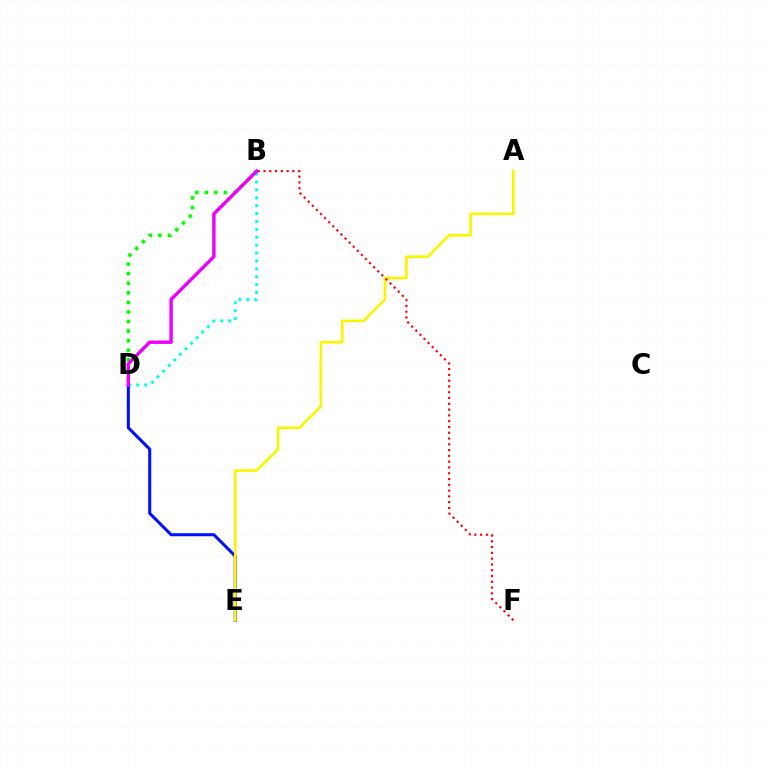{('B', 'D'): [{'color': '#08ff00', 'line_style': 'dotted', 'thickness': 2.6}, {'color': '#00fff6', 'line_style': 'dotted', 'thickness': 2.15}, {'color': '#ee00ff', 'line_style': 'solid', 'thickness': 2.46}], ('D', 'E'): [{'color': '#0010ff', 'line_style': 'solid', 'thickness': 2.19}], ('A', 'E'): [{'color': '#fcf500', 'line_style': 'solid', 'thickness': 1.91}], ('B', 'F'): [{'color': '#ff0000', 'line_style': 'dotted', 'thickness': 1.57}]}